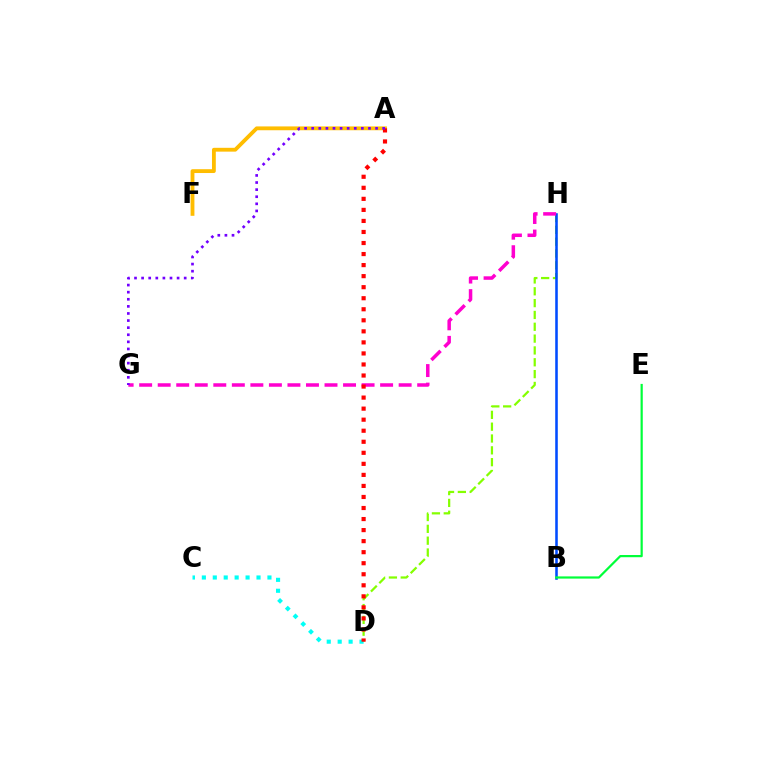{('D', 'H'): [{'color': '#84ff00', 'line_style': 'dashed', 'thickness': 1.61}], ('C', 'D'): [{'color': '#00fff6', 'line_style': 'dotted', 'thickness': 2.97}], ('B', 'H'): [{'color': '#004bff', 'line_style': 'solid', 'thickness': 1.84}], ('B', 'E'): [{'color': '#00ff39', 'line_style': 'solid', 'thickness': 1.59}], ('G', 'H'): [{'color': '#ff00cf', 'line_style': 'dashed', 'thickness': 2.52}], ('A', 'F'): [{'color': '#ffbd00', 'line_style': 'solid', 'thickness': 2.76}], ('A', 'D'): [{'color': '#ff0000', 'line_style': 'dotted', 'thickness': 3.0}], ('A', 'G'): [{'color': '#7200ff', 'line_style': 'dotted', 'thickness': 1.93}]}